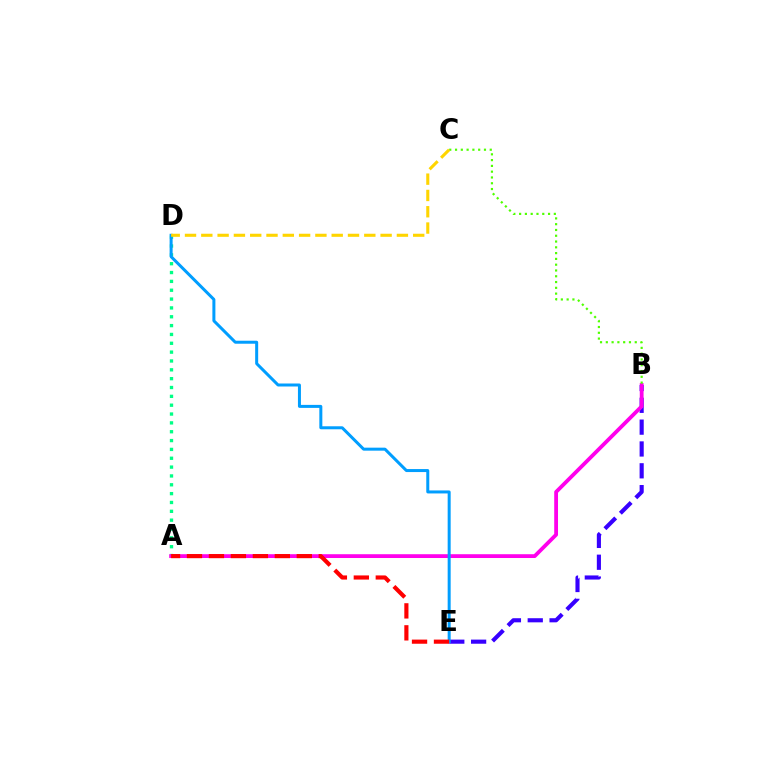{('B', 'E'): [{'color': '#3700ff', 'line_style': 'dashed', 'thickness': 2.97}], ('A', 'D'): [{'color': '#00ff86', 'line_style': 'dotted', 'thickness': 2.4}], ('A', 'B'): [{'color': '#ff00ed', 'line_style': 'solid', 'thickness': 2.74}], ('B', 'C'): [{'color': '#4fff00', 'line_style': 'dotted', 'thickness': 1.57}], ('D', 'E'): [{'color': '#009eff', 'line_style': 'solid', 'thickness': 2.16}], ('A', 'E'): [{'color': '#ff0000', 'line_style': 'dashed', 'thickness': 2.98}], ('C', 'D'): [{'color': '#ffd500', 'line_style': 'dashed', 'thickness': 2.21}]}